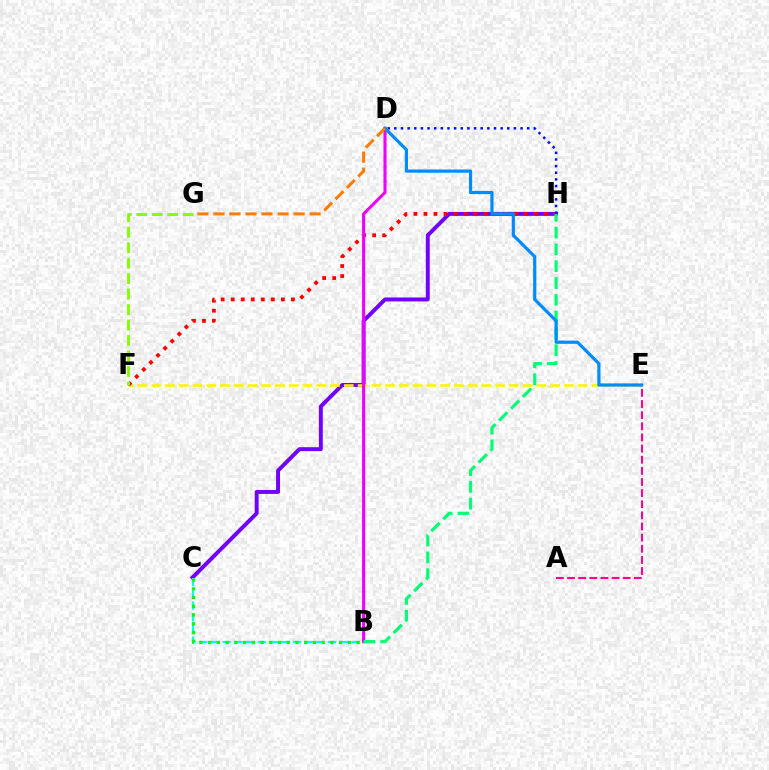{('C', 'H'): [{'color': '#7200ff', 'line_style': 'solid', 'thickness': 2.83}], ('B', 'C'): [{'color': '#00fff6', 'line_style': 'dashed', 'thickness': 1.59}, {'color': '#08ff00', 'line_style': 'dotted', 'thickness': 2.37}], ('E', 'F'): [{'color': '#fcf500', 'line_style': 'dashed', 'thickness': 1.87}], ('F', 'H'): [{'color': '#ff0000', 'line_style': 'dotted', 'thickness': 2.73}], ('A', 'E'): [{'color': '#ff0094', 'line_style': 'dashed', 'thickness': 1.51}], ('B', 'D'): [{'color': '#ee00ff', 'line_style': 'solid', 'thickness': 2.22}], ('F', 'G'): [{'color': '#84ff00', 'line_style': 'dashed', 'thickness': 2.1}], ('B', 'H'): [{'color': '#00ff74', 'line_style': 'dashed', 'thickness': 2.28}], ('D', 'H'): [{'color': '#0010ff', 'line_style': 'dotted', 'thickness': 1.81}], ('D', 'E'): [{'color': '#008cff', 'line_style': 'solid', 'thickness': 2.3}], ('D', 'G'): [{'color': '#ff7c00', 'line_style': 'dashed', 'thickness': 2.18}]}